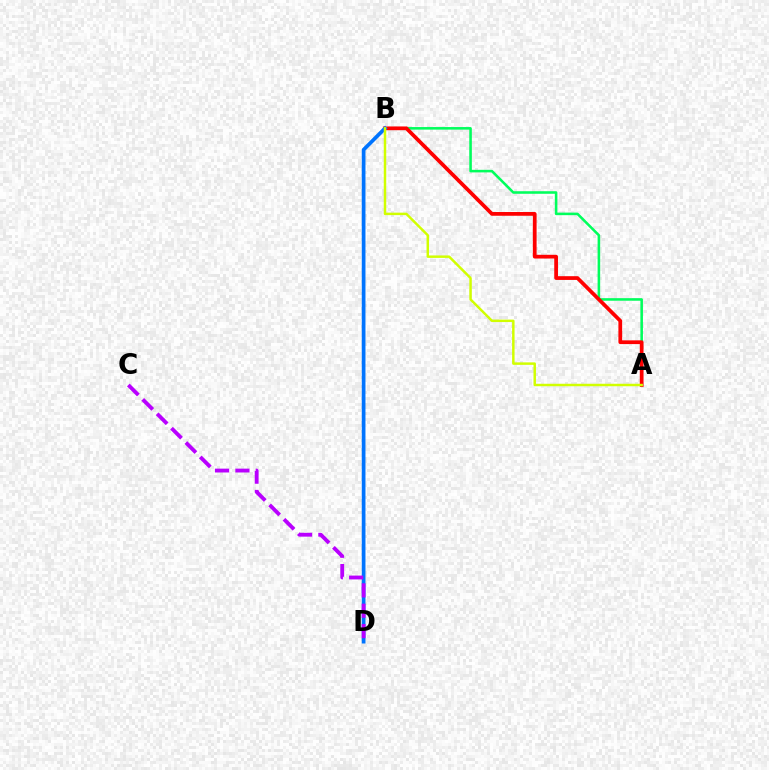{('A', 'B'): [{'color': '#00ff5c', 'line_style': 'solid', 'thickness': 1.85}, {'color': '#ff0000', 'line_style': 'solid', 'thickness': 2.7}, {'color': '#d1ff00', 'line_style': 'solid', 'thickness': 1.78}], ('B', 'D'): [{'color': '#0074ff', 'line_style': 'solid', 'thickness': 2.67}], ('C', 'D'): [{'color': '#b900ff', 'line_style': 'dashed', 'thickness': 2.76}]}